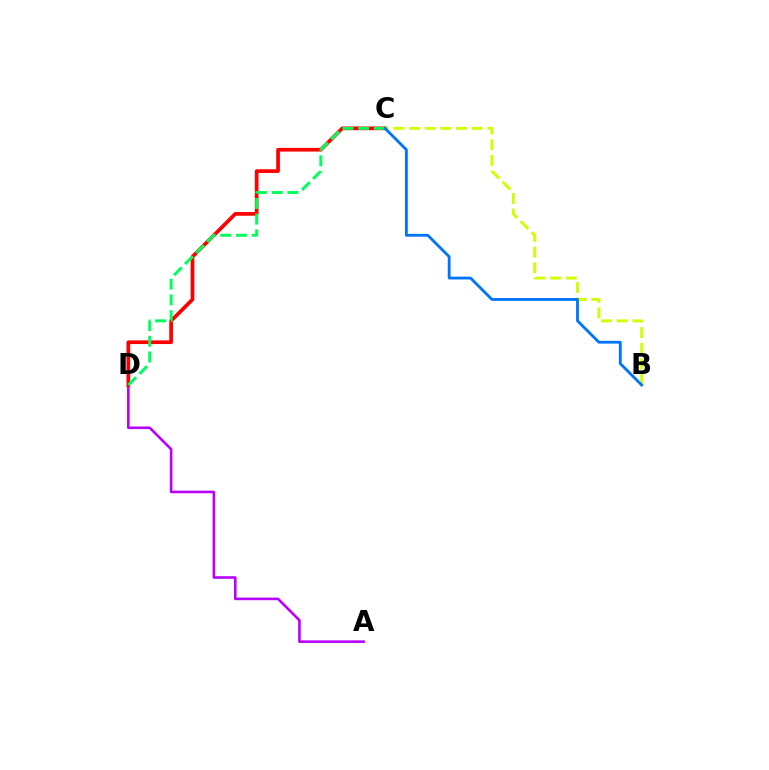{('A', 'D'): [{'color': '#b900ff', 'line_style': 'solid', 'thickness': 1.87}], ('C', 'D'): [{'color': '#ff0000', 'line_style': 'solid', 'thickness': 2.65}, {'color': '#00ff5c', 'line_style': 'dashed', 'thickness': 2.13}], ('B', 'C'): [{'color': '#d1ff00', 'line_style': 'dashed', 'thickness': 2.12}, {'color': '#0074ff', 'line_style': 'solid', 'thickness': 2.03}]}